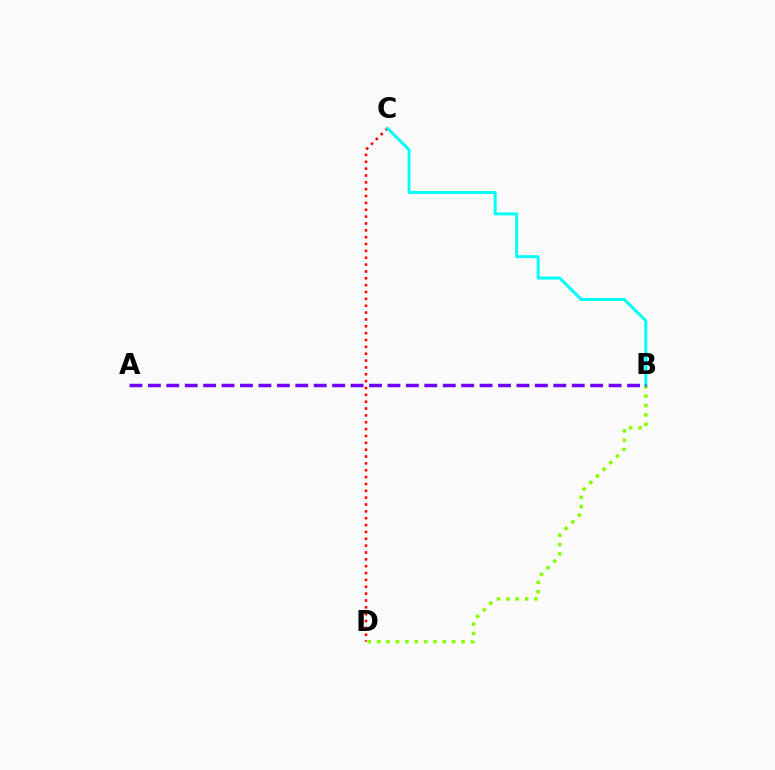{('C', 'D'): [{'color': '#ff0000', 'line_style': 'dotted', 'thickness': 1.86}], ('B', 'D'): [{'color': '#84ff00', 'line_style': 'dotted', 'thickness': 2.55}], ('B', 'C'): [{'color': '#00fff6', 'line_style': 'solid', 'thickness': 2.13}], ('A', 'B'): [{'color': '#7200ff', 'line_style': 'dashed', 'thickness': 2.5}]}